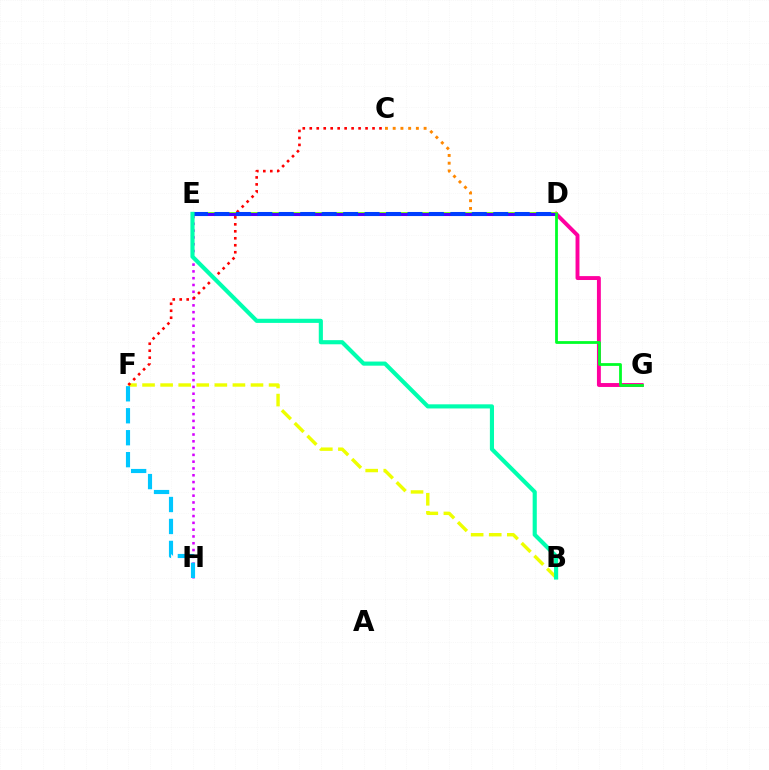{('E', 'H'): [{'color': '#d600ff', 'line_style': 'dotted', 'thickness': 1.85}], ('B', 'F'): [{'color': '#eeff00', 'line_style': 'dashed', 'thickness': 2.46}], ('C', 'D'): [{'color': '#ff8800', 'line_style': 'dotted', 'thickness': 2.1}], ('D', 'G'): [{'color': '#ff00a0', 'line_style': 'solid', 'thickness': 2.81}, {'color': '#00ff27', 'line_style': 'solid', 'thickness': 2.0}], ('D', 'E'): [{'color': '#66ff00', 'line_style': 'solid', 'thickness': 2.73}, {'color': '#4f00ff', 'line_style': 'solid', 'thickness': 2.2}, {'color': '#003fff', 'line_style': 'dashed', 'thickness': 2.91}], ('F', 'H'): [{'color': '#00c7ff', 'line_style': 'dashed', 'thickness': 2.98}], ('C', 'F'): [{'color': '#ff0000', 'line_style': 'dotted', 'thickness': 1.89}], ('B', 'E'): [{'color': '#00ffaf', 'line_style': 'solid', 'thickness': 2.97}]}